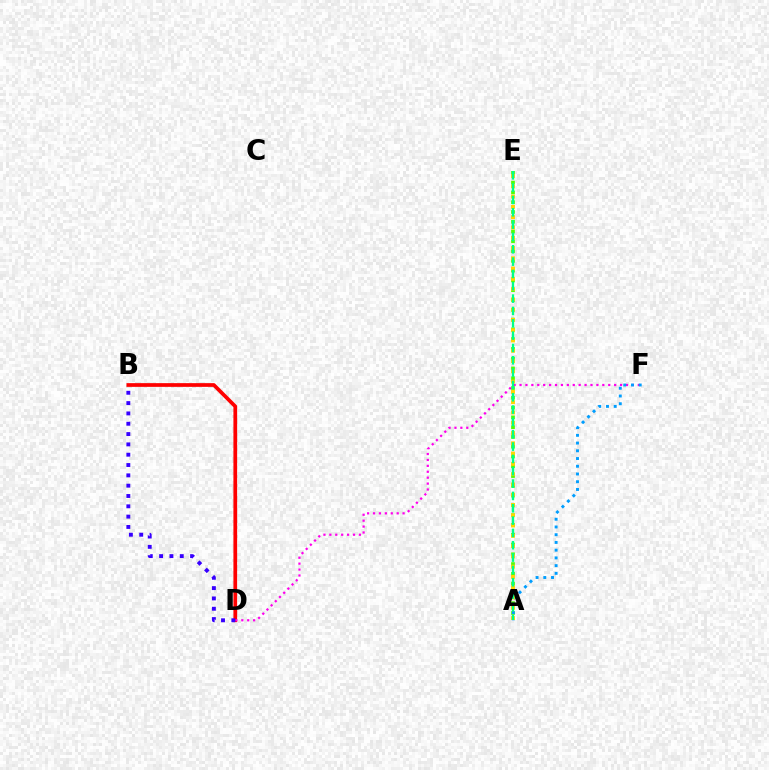{('A', 'E'): [{'color': '#4fff00', 'line_style': 'dotted', 'thickness': 2.66}, {'color': '#ffd500', 'line_style': 'dotted', 'thickness': 2.79}, {'color': '#00ff86', 'line_style': 'dashed', 'thickness': 1.68}], ('B', 'D'): [{'color': '#ff0000', 'line_style': 'solid', 'thickness': 2.68}, {'color': '#3700ff', 'line_style': 'dotted', 'thickness': 2.8}], ('D', 'F'): [{'color': '#ff00ed', 'line_style': 'dotted', 'thickness': 1.61}], ('A', 'F'): [{'color': '#009eff', 'line_style': 'dotted', 'thickness': 2.1}]}